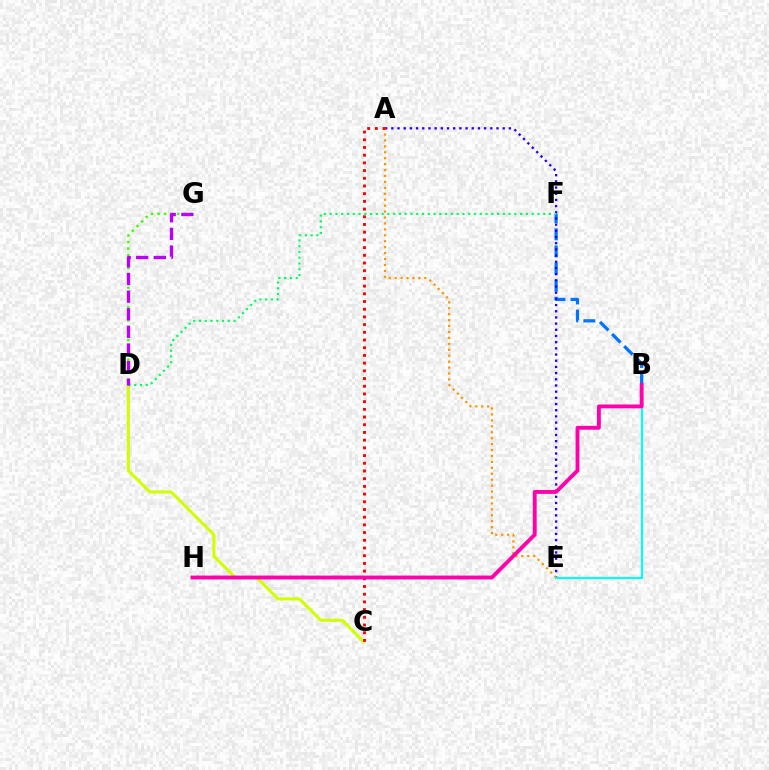{('B', 'F'): [{'color': '#0074ff', 'line_style': 'dashed', 'thickness': 2.32}], ('C', 'D'): [{'color': '#d1ff00', 'line_style': 'solid', 'thickness': 2.21}], ('A', 'E'): [{'color': '#2500ff', 'line_style': 'dotted', 'thickness': 1.68}, {'color': '#ff9400', 'line_style': 'dotted', 'thickness': 1.61}], ('D', 'G'): [{'color': '#3dff00', 'line_style': 'dotted', 'thickness': 1.78}, {'color': '#b900ff', 'line_style': 'dashed', 'thickness': 2.39}], ('B', 'E'): [{'color': '#00fff6', 'line_style': 'solid', 'thickness': 1.55}], ('D', 'F'): [{'color': '#00ff5c', 'line_style': 'dotted', 'thickness': 1.57}], ('A', 'C'): [{'color': '#ff0000', 'line_style': 'dotted', 'thickness': 2.09}], ('B', 'H'): [{'color': '#ff00ac', 'line_style': 'solid', 'thickness': 2.78}]}